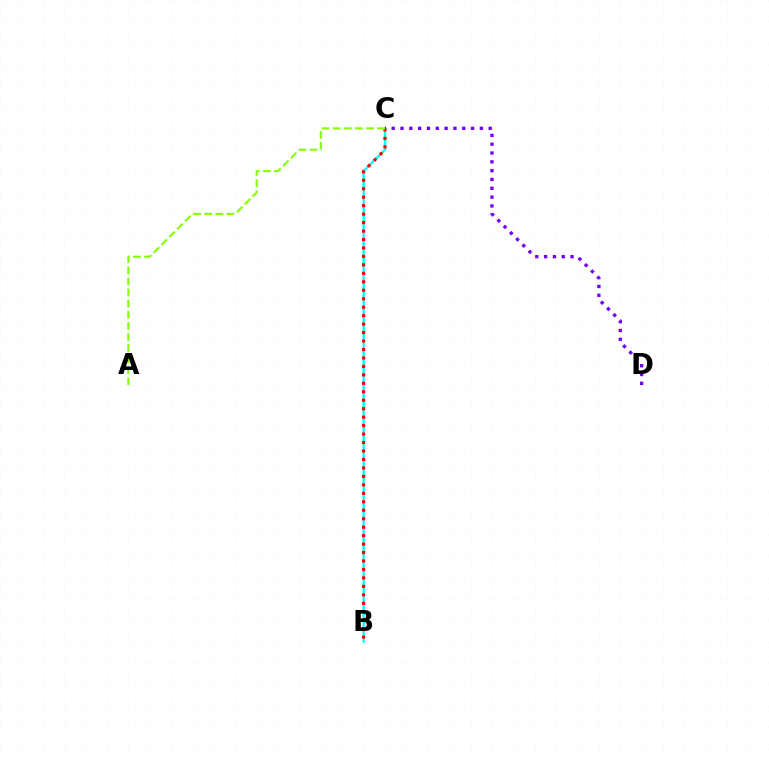{('B', 'C'): [{'color': '#00fff6', 'line_style': 'solid', 'thickness': 1.63}, {'color': '#ff0000', 'line_style': 'dotted', 'thickness': 2.3}], ('A', 'C'): [{'color': '#84ff00', 'line_style': 'dashed', 'thickness': 1.51}], ('C', 'D'): [{'color': '#7200ff', 'line_style': 'dotted', 'thickness': 2.4}]}